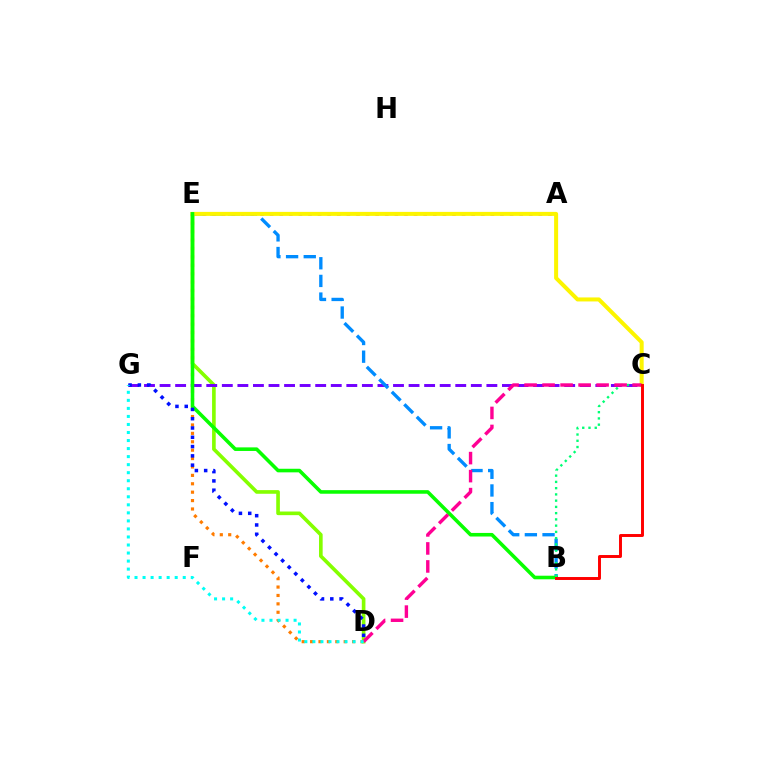{('D', 'E'): [{'color': '#ff7c00', 'line_style': 'dotted', 'thickness': 2.28}, {'color': '#84ff00', 'line_style': 'solid', 'thickness': 2.62}], ('A', 'E'): [{'color': '#ee00ff', 'line_style': 'dotted', 'thickness': 2.61}], ('C', 'G'): [{'color': '#7200ff', 'line_style': 'dashed', 'thickness': 2.11}], ('B', 'E'): [{'color': '#008cff', 'line_style': 'dashed', 'thickness': 2.4}, {'color': '#08ff00', 'line_style': 'solid', 'thickness': 2.58}], ('C', 'E'): [{'color': '#fcf500', 'line_style': 'solid', 'thickness': 2.88}], ('B', 'C'): [{'color': '#00ff74', 'line_style': 'dotted', 'thickness': 1.7}, {'color': '#ff0000', 'line_style': 'solid', 'thickness': 2.12}], ('D', 'G'): [{'color': '#0010ff', 'line_style': 'dotted', 'thickness': 2.52}, {'color': '#00fff6', 'line_style': 'dotted', 'thickness': 2.18}], ('C', 'D'): [{'color': '#ff0094', 'line_style': 'dashed', 'thickness': 2.45}]}